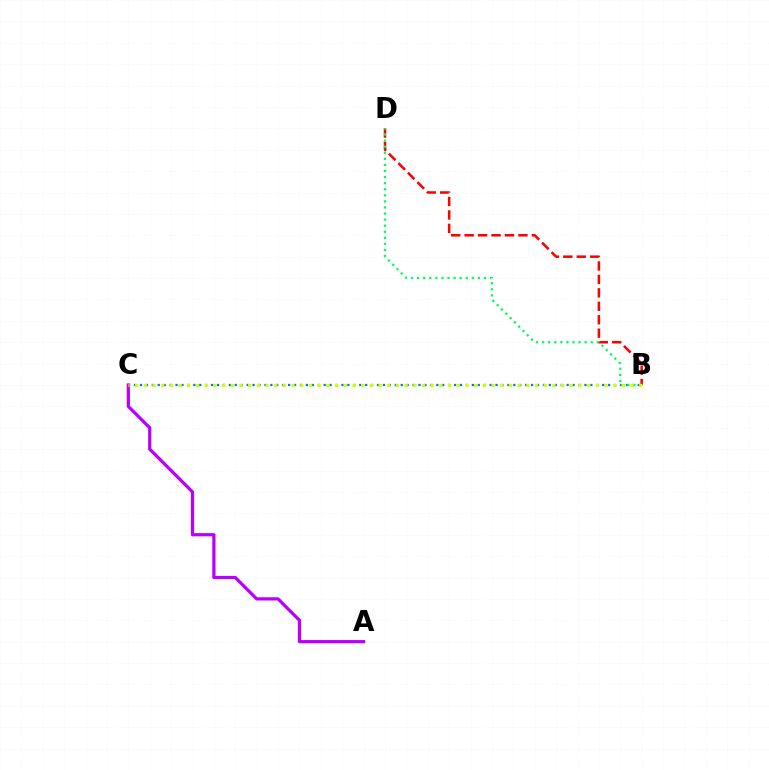{('B', 'C'): [{'color': '#0074ff', 'line_style': 'dotted', 'thickness': 1.61}, {'color': '#d1ff00', 'line_style': 'dotted', 'thickness': 2.36}], ('B', 'D'): [{'color': '#ff0000', 'line_style': 'dashed', 'thickness': 1.83}, {'color': '#00ff5c', 'line_style': 'dotted', 'thickness': 1.65}], ('A', 'C'): [{'color': '#b900ff', 'line_style': 'solid', 'thickness': 2.32}]}